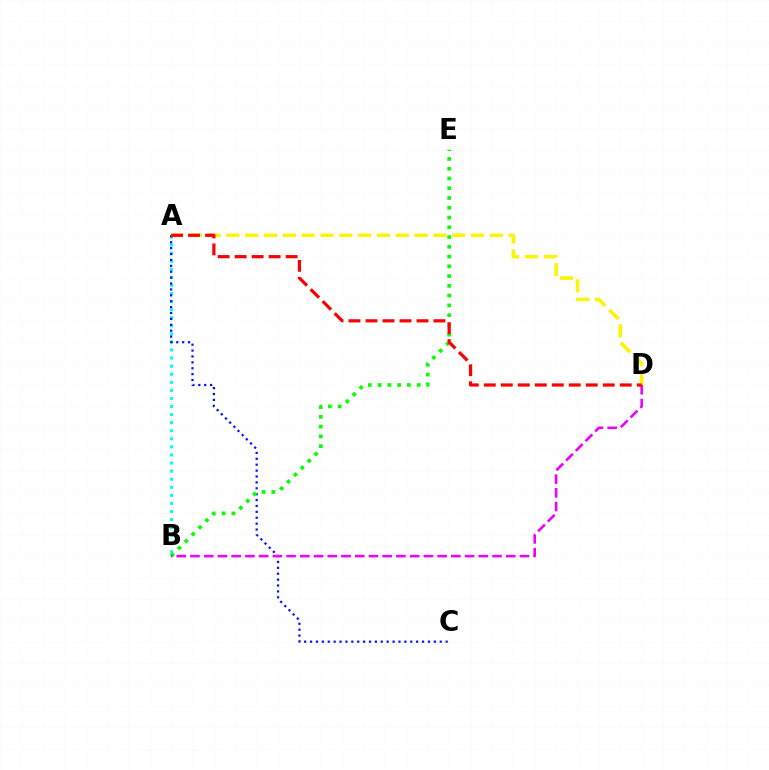{('A', 'B'): [{'color': '#00fff6', 'line_style': 'dotted', 'thickness': 2.19}], ('A', 'C'): [{'color': '#0010ff', 'line_style': 'dotted', 'thickness': 1.6}], ('A', 'D'): [{'color': '#fcf500', 'line_style': 'dashed', 'thickness': 2.56}, {'color': '#ff0000', 'line_style': 'dashed', 'thickness': 2.31}], ('B', 'E'): [{'color': '#08ff00', 'line_style': 'dotted', 'thickness': 2.65}], ('B', 'D'): [{'color': '#ee00ff', 'line_style': 'dashed', 'thickness': 1.87}]}